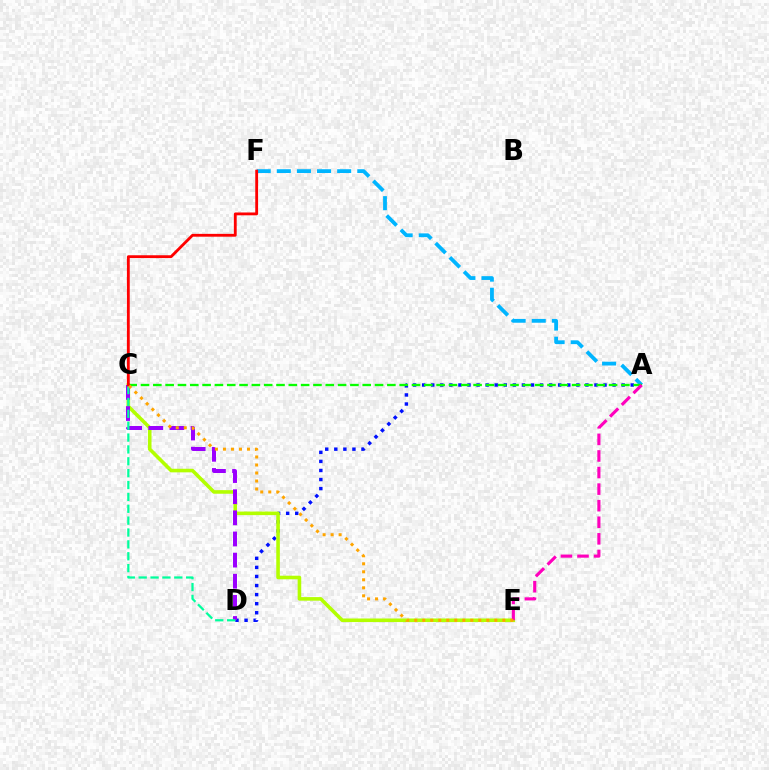{('A', 'D'): [{'color': '#0010ff', 'line_style': 'dotted', 'thickness': 2.46}], ('C', 'E'): [{'color': '#b3ff00', 'line_style': 'solid', 'thickness': 2.58}, {'color': '#ffa500', 'line_style': 'dotted', 'thickness': 2.18}], ('A', 'F'): [{'color': '#00b5ff', 'line_style': 'dashed', 'thickness': 2.73}], ('A', 'C'): [{'color': '#08ff00', 'line_style': 'dashed', 'thickness': 1.67}], ('C', 'D'): [{'color': '#9b00ff', 'line_style': 'dashed', 'thickness': 2.87}, {'color': '#00ff9d', 'line_style': 'dashed', 'thickness': 1.61}], ('A', 'E'): [{'color': '#ff00bd', 'line_style': 'dashed', 'thickness': 2.25}], ('C', 'F'): [{'color': '#ff0000', 'line_style': 'solid', 'thickness': 2.04}]}